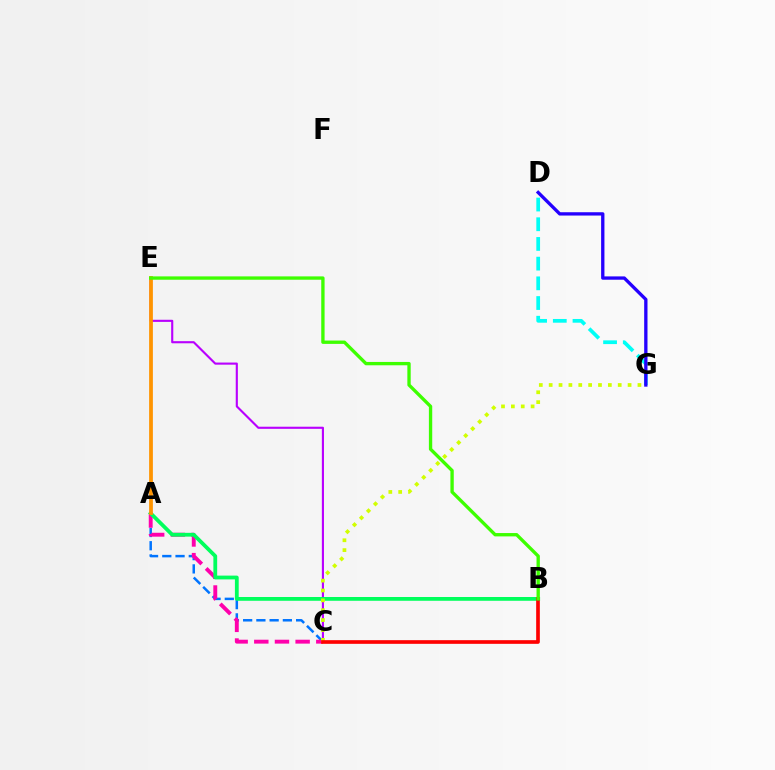{('C', 'E'): [{'color': '#b900ff', 'line_style': 'solid', 'thickness': 1.53}], ('A', 'C'): [{'color': '#0074ff', 'line_style': 'dashed', 'thickness': 1.8}, {'color': '#ff00ac', 'line_style': 'dashed', 'thickness': 2.81}], ('A', 'B'): [{'color': '#00ff5c', 'line_style': 'solid', 'thickness': 2.73}], ('C', 'G'): [{'color': '#d1ff00', 'line_style': 'dotted', 'thickness': 2.68}], ('A', 'E'): [{'color': '#ff9400', 'line_style': 'solid', 'thickness': 2.71}], ('D', 'G'): [{'color': '#00fff6', 'line_style': 'dashed', 'thickness': 2.68}, {'color': '#2500ff', 'line_style': 'solid', 'thickness': 2.39}], ('B', 'C'): [{'color': '#ff0000', 'line_style': 'solid', 'thickness': 2.64}], ('B', 'E'): [{'color': '#3dff00', 'line_style': 'solid', 'thickness': 2.4}]}